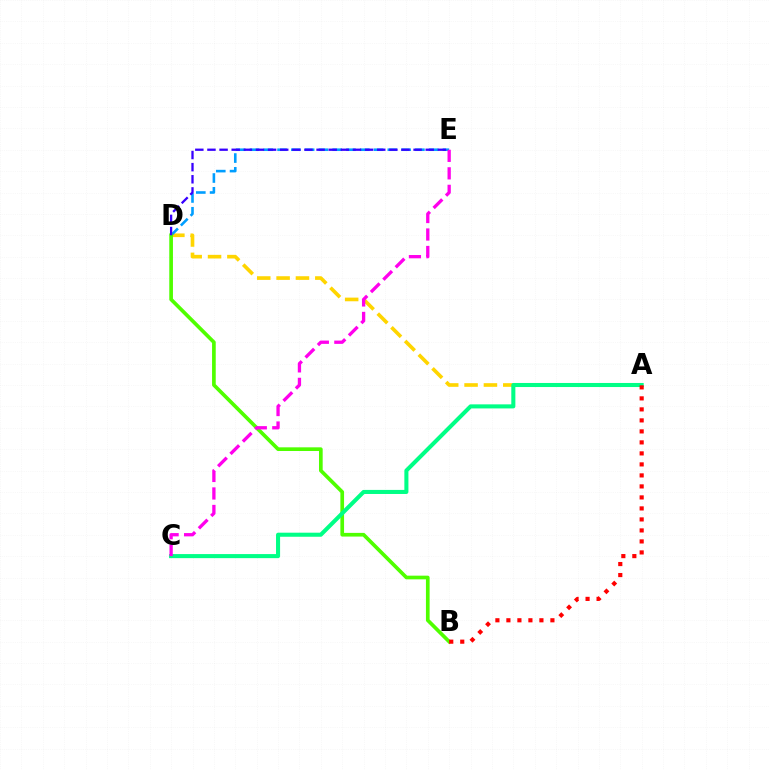{('A', 'D'): [{'color': '#ffd500', 'line_style': 'dashed', 'thickness': 2.63}], ('D', 'E'): [{'color': '#009eff', 'line_style': 'dashed', 'thickness': 1.87}, {'color': '#3700ff', 'line_style': 'dashed', 'thickness': 1.65}], ('B', 'D'): [{'color': '#4fff00', 'line_style': 'solid', 'thickness': 2.65}], ('A', 'C'): [{'color': '#00ff86', 'line_style': 'solid', 'thickness': 2.93}], ('A', 'B'): [{'color': '#ff0000', 'line_style': 'dotted', 'thickness': 2.99}], ('C', 'E'): [{'color': '#ff00ed', 'line_style': 'dashed', 'thickness': 2.38}]}